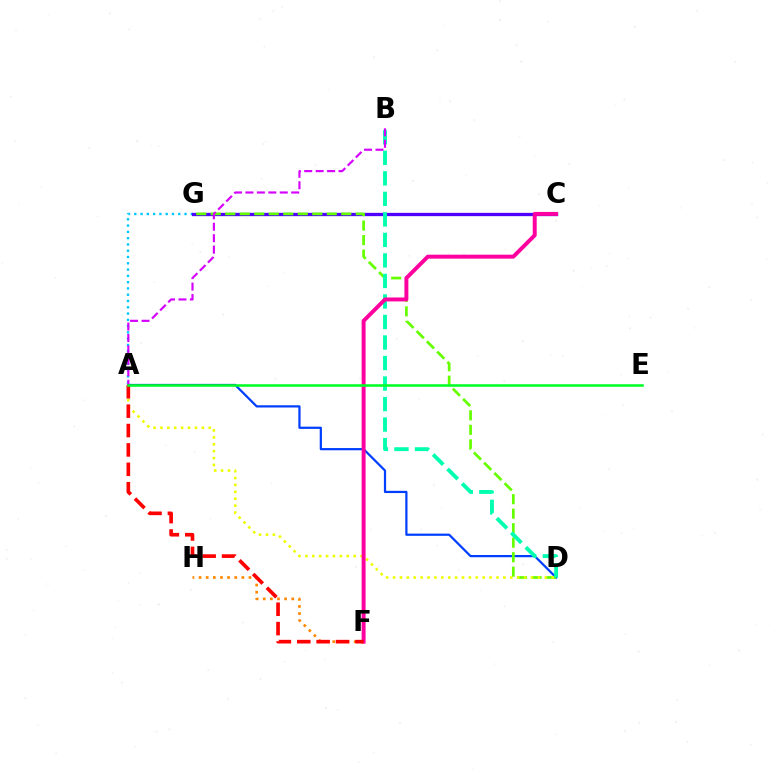{('A', 'D'): [{'color': '#003fff', 'line_style': 'solid', 'thickness': 1.6}, {'color': '#eeff00', 'line_style': 'dotted', 'thickness': 1.87}], ('A', 'G'): [{'color': '#00c7ff', 'line_style': 'dotted', 'thickness': 1.71}], ('C', 'G'): [{'color': '#4f00ff', 'line_style': 'solid', 'thickness': 2.38}], ('D', 'G'): [{'color': '#66ff00', 'line_style': 'dashed', 'thickness': 1.97}], ('B', 'D'): [{'color': '#00ffaf', 'line_style': 'dashed', 'thickness': 2.79}], ('A', 'B'): [{'color': '#d600ff', 'line_style': 'dashed', 'thickness': 1.56}], ('F', 'H'): [{'color': '#ff8800', 'line_style': 'dotted', 'thickness': 1.94}], ('C', 'F'): [{'color': '#ff00a0', 'line_style': 'solid', 'thickness': 2.84}], ('A', 'F'): [{'color': '#ff0000', 'line_style': 'dashed', 'thickness': 2.63}], ('A', 'E'): [{'color': '#00ff27', 'line_style': 'solid', 'thickness': 1.84}]}